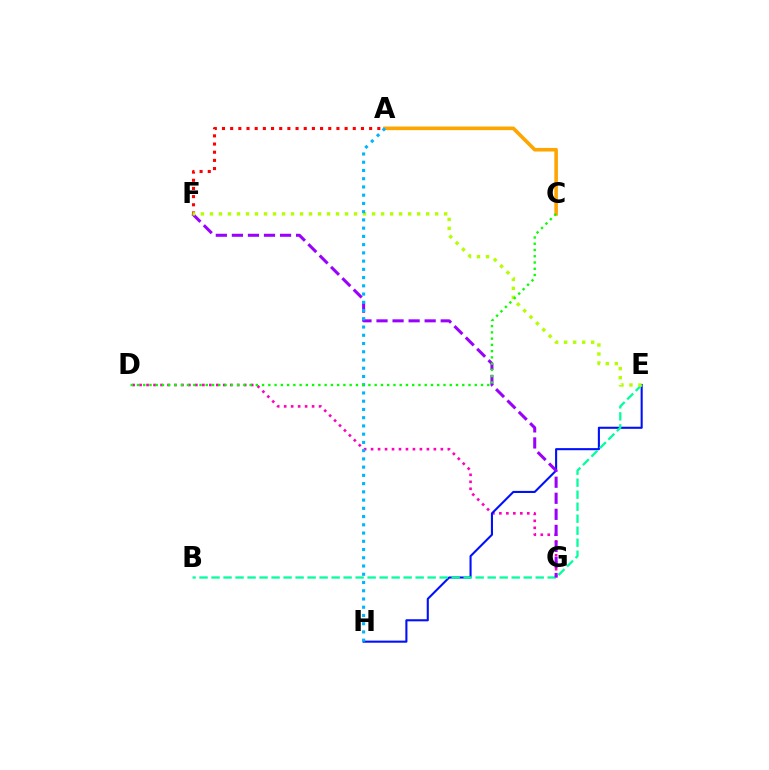{('D', 'G'): [{'color': '#ff00bd', 'line_style': 'dotted', 'thickness': 1.9}], ('E', 'H'): [{'color': '#0010ff', 'line_style': 'solid', 'thickness': 1.5}], ('B', 'E'): [{'color': '#00ff9d', 'line_style': 'dashed', 'thickness': 1.63}], ('F', 'G'): [{'color': '#9b00ff', 'line_style': 'dashed', 'thickness': 2.18}], ('A', 'F'): [{'color': '#ff0000', 'line_style': 'dotted', 'thickness': 2.22}], ('E', 'F'): [{'color': '#b3ff00', 'line_style': 'dotted', 'thickness': 2.45}], ('A', 'C'): [{'color': '#ffa500', 'line_style': 'solid', 'thickness': 2.59}], ('A', 'H'): [{'color': '#00b5ff', 'line_style': 'dotted', 'thickness': 2.24}], ('C', 'D'): [{'color': '#08ff00', 'line_style': 'dotted', 'thickness': 1.7}]}